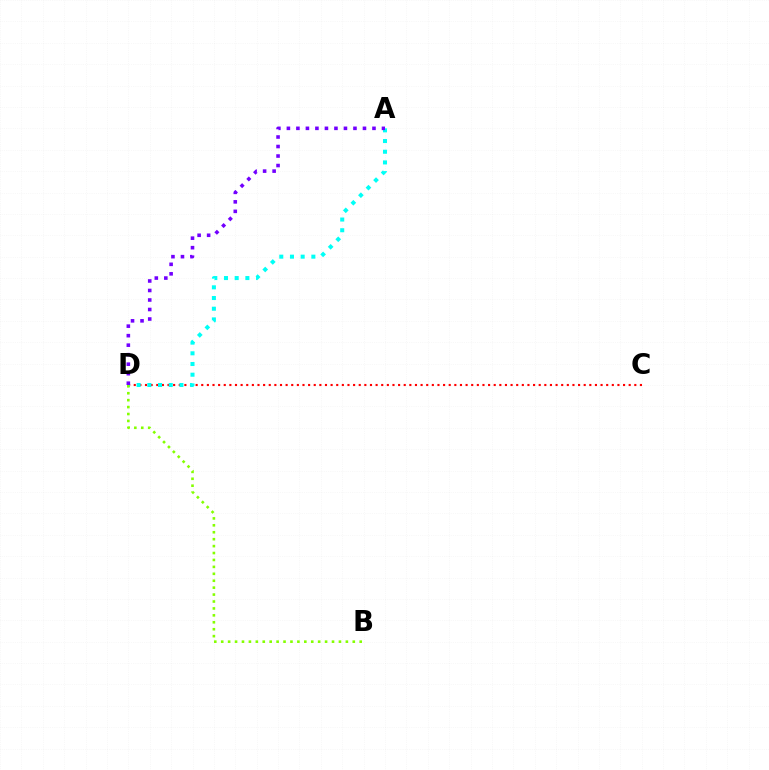{('C', 'D'): [{'color': '#ff0000', 'line_style': 'dotted', 'thickness': 1.53}], ('A', 'D'): [{'color': '#00fff6', 'line_style': 'dotted', 'thickness': 2.9}, {'color': '#7200ff', 'line_style': 'dotted', 'thickness': 2.58}], ('B', 'D'): [{'color': '#84ff00', 'line_style': 'dotted', 'thickness': 1.88}]}